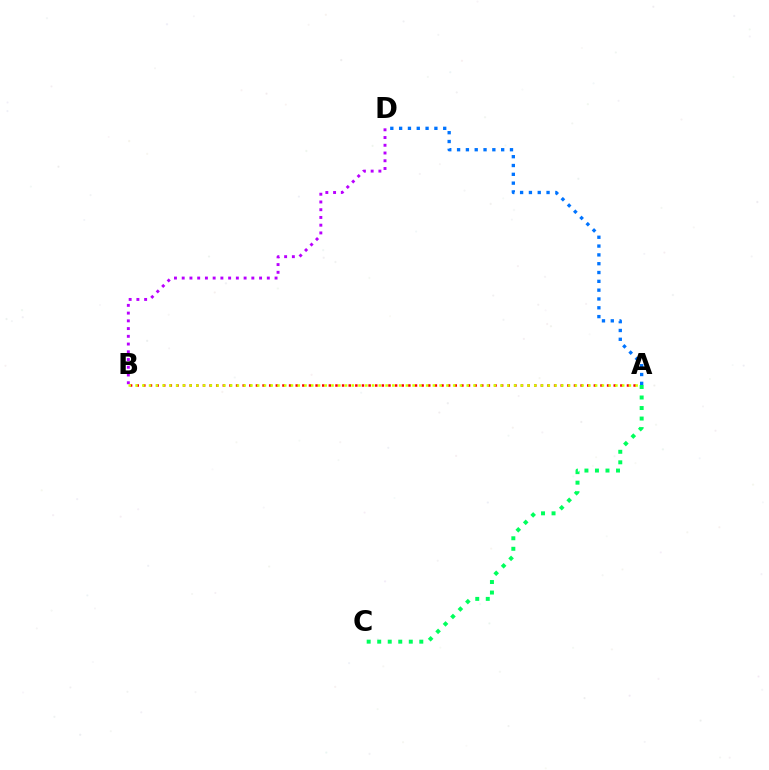{('A', 'B'): [{'color': '#ff0000', 'line_style': 'dotted', 'thickness': 1.8}, {'color': '#d1ff00', 'line_style': 'dotted', 'thickness': 1.84}], ('B', 'D'): [{'color': '#b900ff', 'line_style': 'dotted', 'thickness': 2.1}], ('A', 'C'): [{'color': '#00ff5c', 'line_style': 'dotted', 'thickness': 2.86}], ('A', 'D'): [{'color': '#0074ff', 'line_style': 'dotted', 'thickness': 2.4}]}